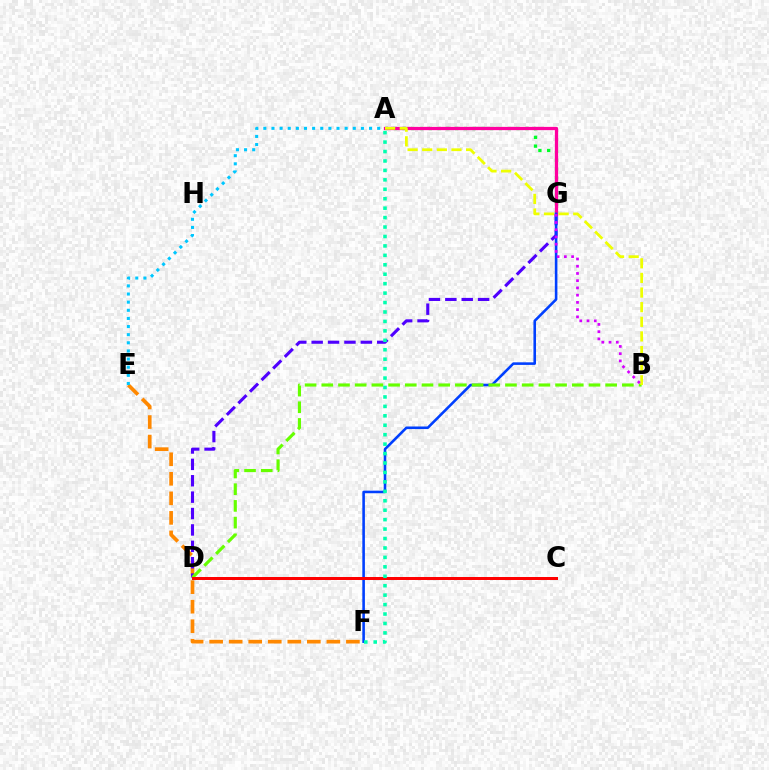{('E', 'F'): [{'color': '#ff8800', 'line_style': 'dashed', 'thickness': 2.65}], ('A', 'G'): [{'color': '#00ff27', 'line_style': 'dotted', 'thickness': 2.38}, {'color': '#ff00a0', 'line_style': 'solid', 'thickness': 2.35}], ('D', 'G'): [{'color': '#4f00ff', 'line_style': 'dashed', 'thickness': 2.23}], ('F', 'G'): [{'color': '#003fff', 'line_style': 'solid', 'thickness': 1.86}], ('B', 'D'): [{'color': '#66ff00', 'line_style': 'dashed', 'thickness': 2.27}], ('C', 'D'): [{'color': '#ff0000', 'line_style': 'solid', 'thickness': 2.15}], ('A', 'E'): [{'color': '#00c7ff', 'line_style': 'dotted', 'thickness': 2.21}], ('A', 'B'): [{'color': '#eeff00', 'line_style': 'dashed', 'thickness': 1.99}], ('A', 'F'): [{'color': '#00ffaf', 'line_style': 'dotted', 'thickness': 2.56}], ('B', 'G'): [{'color': '#d600ff', 'line_style': 'dotted', 'thickness': 1.97}]}